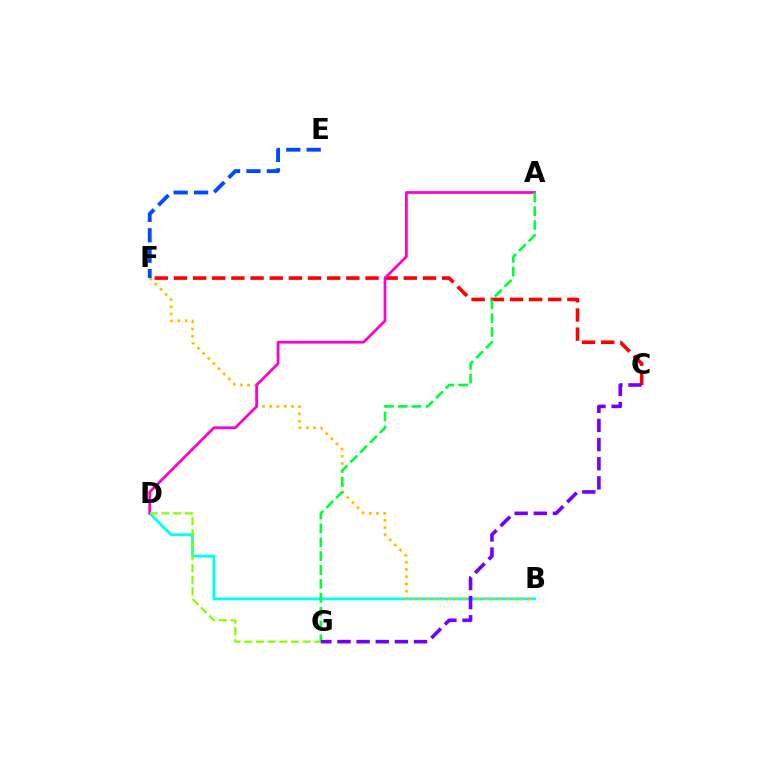{('B', 'D'): [{'color': '#00fff6', 'line_style': 'solid', 'thickness': 2.05}], ('B', 'F'): [{'color': '#ffbd00', 'line_style': 'dotted', 'thickness': 1.97}], ('E', 'F'): [{'color': '#004bff', 'line_style': 'dashed', 'thickness': 2.77}], ('C', 'F'): [{'color': '#ff0000', 'line_style': 'dashed', 'thickness': 2.6}], ('A', 'D'): [{'color': '#ff00cf', 'line_style': 'solid', 'thickness': 1.98}], ('A', 'G'): [{'color': '#00ff39', 'line_style': 'dashed', 'thickness': 1.88}], ('D', 'G'): [{'color': '#84ff00', 'line_style': 'dashed', 'thickness': 1.59}], ('C', 'G'): [{'color': '#7200ff', 'line_style': 'dashed', 'thickness': 2.6}]}